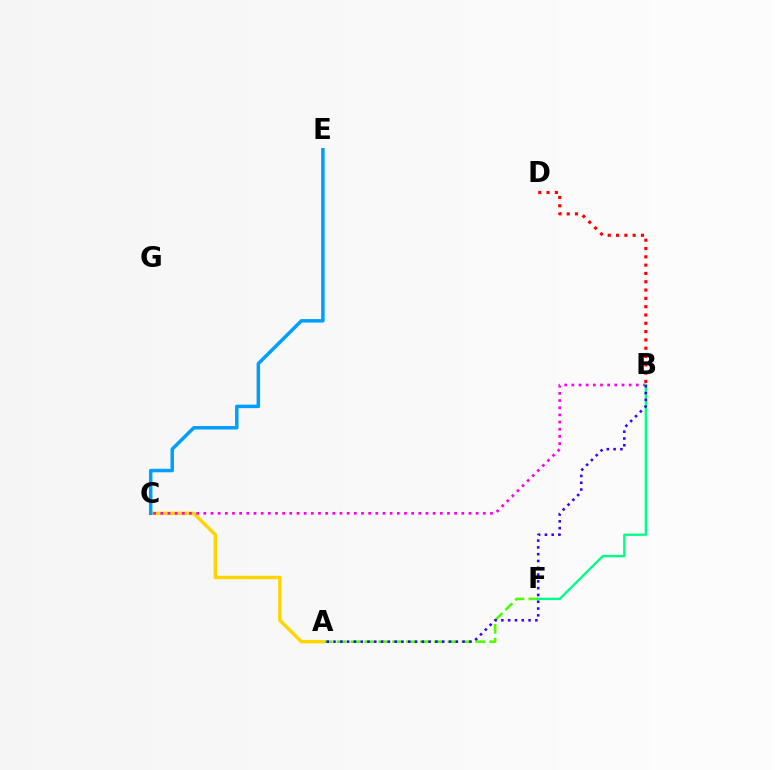{('A', 'F'): [{'color': '#4fff00', 'line_style': 'dashed', 'thickness': 1.89}], ('A', 'C'): [{'color': '#ffd500', 'line_style': 'solid', 'thickness': 2.48}], ('B', 'D'): [{'color': '#ff0000', 'line_style': 'dotted', 'thickness': 2.26}], ('B', 'C'): [{'color': '#ff00ed', 'line_style': 'dotted', 'thickness': 1.95}], ('B', 'F'): [{'color': '#00ff86', 'line_style': 'solid', 'thickness': 1.7}], ('C', 'E'): [{'color': '#009eff', 'line_style': 'solid', 'thickness': 2.51}], ('A', 'B'): [{'color': '#3700ff', 'line_style': 'dotted', 'thickness': 1.85}]}